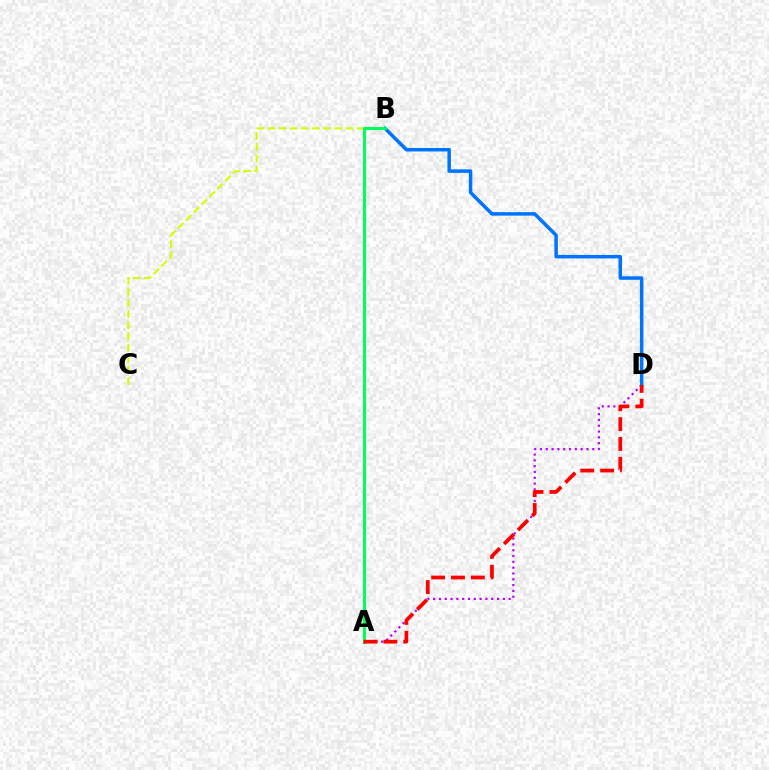{('A', 'D'): [{'color': '#b900ff', 'line_style': 'dotted', 'thickness': 1.58}, {'color': '#ff0000', 'line_style': 'dashed', 'thickness': 2.7}], ('B', 'D'): [{'color': '#0074ff', 'line_style': 'solid', 'thickness': 2.52}], ('B', 'C'): [{'color': '#d1ff00', 'line_style': 'dashed', 'thickness': 1.52}], ('A', 'B'): [{'color': '#00ff5c', 'line_style': 'solid', 'thickness': 2.2}]}